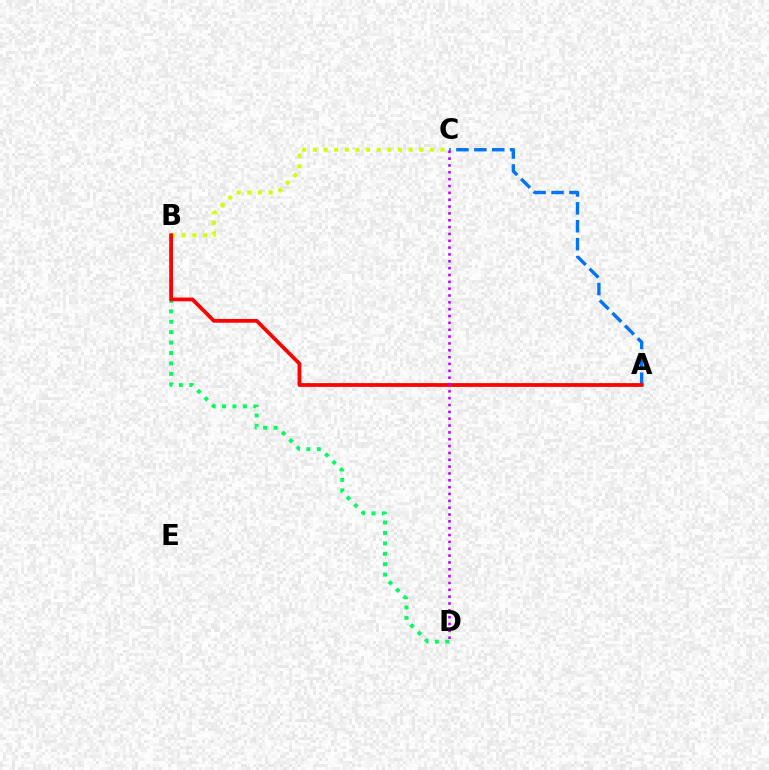{('B', 'C'): [{'color': '#d1ff00', 'line_style': 'dotted', 'thickness': 2.89}], ('B', 'D'): [{'color': '#00ff5c', 'line_style': 'dotted', 'thickness': 2.83}], ('A', 'C'): [{'color': '#0074ff', 'line_style': 'dashed', 'thickness': 2.43}], ('A', 'B'): [{'color': '#ff0000', 'line_style': 'solid', 'thickness': 2.71}], ('C', 'D'): [{'color': '#b900ff', 'line_style': 'dotted', 'thickness': 1.86}]}